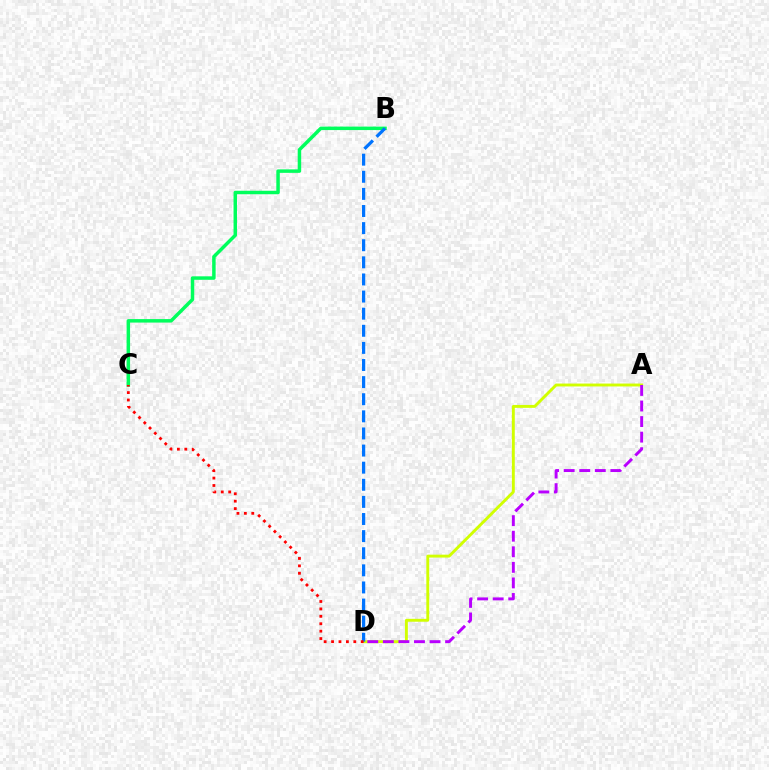{('B', 'C'): [{'color': '#00ff5c', 'line_style': 'solid', 'thickness': 2.5}], ('A', 'D'): [{'color': '#d1ff00', 'line_style': 'solid', 'thickness': 2.09}, {'color': '#b900ff', 'line_style': 'dashed', 'thickness': 2.11}], ('B', 'D'): [{'color': '#0074ff', 'line_style': 'dashed', 'thickness': 2.32}], ('C', 'D'): [{'color': '#ff0000', 'line_style': 'dotted', 'thickness': 2.01}]}